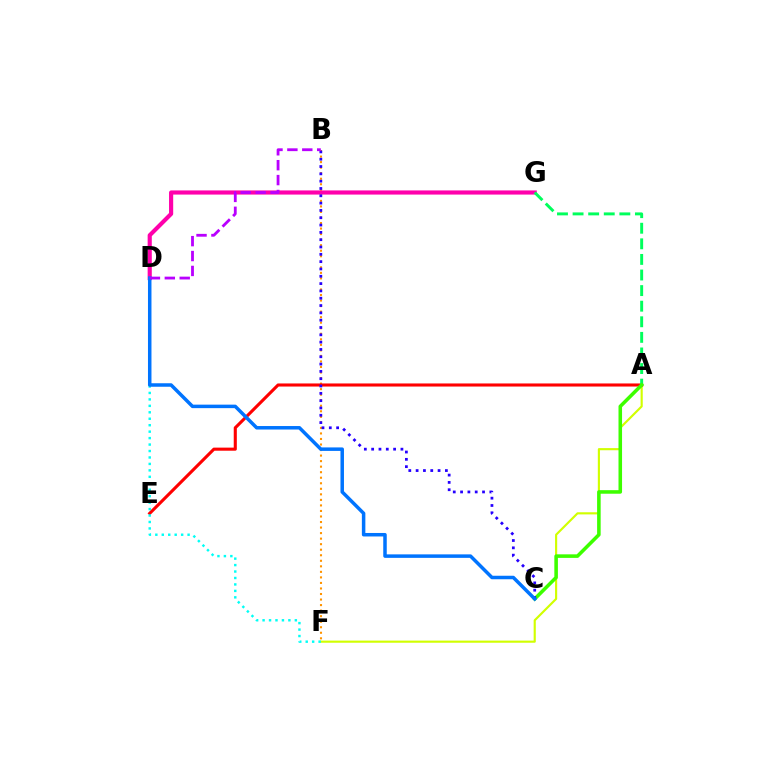{('B', 'F'): [{'color': '#ff9400', 'line_style': 'dotted', 'thickness': 1.5}], ('A', 'F'): [{'color': '#d1ff00', 'line_style': 'solid', 'thickness': 1.55}], ('A', 'E'): [{'color': '#ff0000', 'line_style': 'solid', 'thickness': 2.22}], ('D', 'G'): [{'color': '#ff00ac', 'line_style': 'solid', 'thickness': 2.99}], ('A', 'G'): [{'color': '#00ff5c', 'line_style': 'dashed', 'thickness': 2.12}], ('A', 'C'): [{'color': '#3dff00', 'line_style': 'solid', 'thickness': 2.56}], ('D', 'F'): [{'color': '#00fff6', 'line_style': 'dotted', 'thickness': 1.75}], ('B', 'C'): [{'color': '#2500ff', 'line_style': 'dotted', 'thickness': 1.99}], ('C', 'D'): [{'color': '#0074ff', 'line_style': 'solid', 'thickness': 2.52}], ('B', 'D'): [{'color': '#b900ff', 'line_style': 'dashed', 'thickness': 2.02}]}